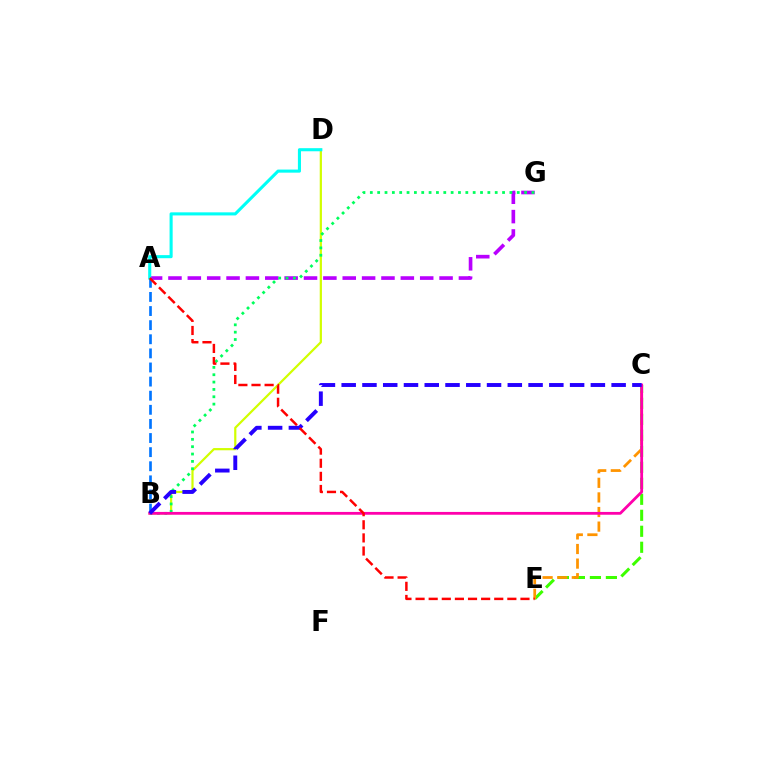{('A', 'B'): [{'color': '#0074ff', 'line_style': 'dashed', 'thickness': 1.92}], ('A', 'G'): [{'color': '#b900ff', 'line_style': 'dashed', 'thickness': 2.63}], ('B', 'D'): [{'color': '#d1ff00', 'line_style': 'solid', 'thickness': 1.59}], ('C', 'E'): [{'color': '#3dff00', 'line_style': 'dashed', 'thickness': 2.17}, {'color': '#ff9400', 'line_style': 'dashed', 'thickness': 1.98}], ('B', 'G'): [{'color': '#00ff5c', 'line_style': 'dotted', 'thickness': 2.0}], ('A', 'D'): [{'color': '#00fff6', 'line_style': 'solid', 'thickness': 2.22}], ('B', 'C'): [{'color': '#ff00ac', 'line_style': 'solid', 'thickness': 2.02}, {'color': '#2500ff', 'line_style': 'dashed', 'thickness': 2.82}], ('A', 'E'): [{'color': '#ff0000', 'line_style': 'dashed', 'thickness': 1.78}]}